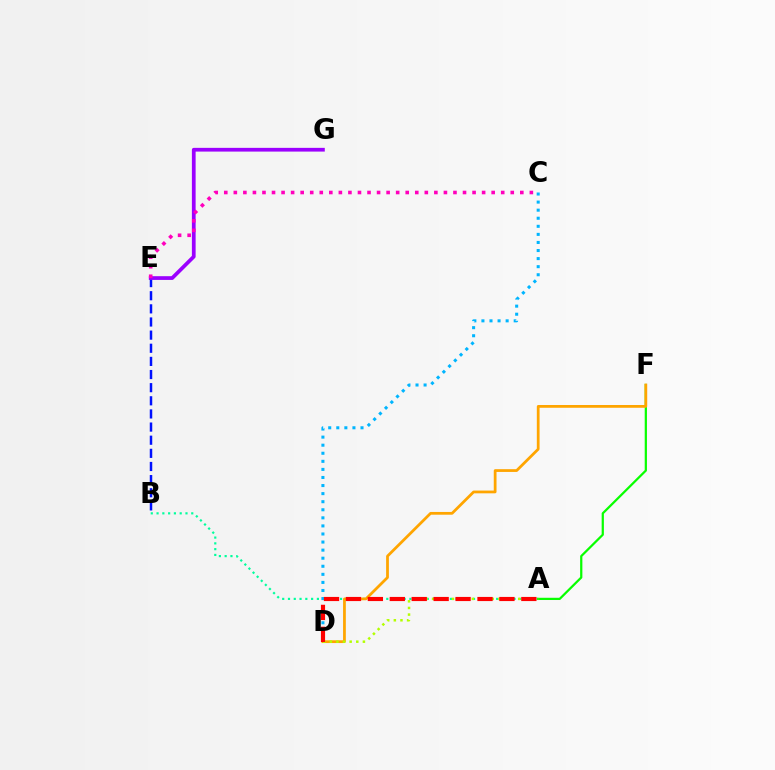{('A', 'B'): [{'color': '#00ff9d', 'line_style': 'dotted', 'thickness': 1.57}], ('A', 'F'): [{'color': '#08ff00', 'line_style': 'solid', 'thickness': 1.61}], ('D', 'F'): [{'color': '#ffa500', 'line_style': 'solid', 'thickness': 1.99}], ('B', 'E'): [{'color': '#0010ff', 'line_style': 'dashed', 'thickness': 1.78}], ('E', 'G'): [{'color': '#9b00ff', 'line_style': 'solid', 'thickness': 2.69}], ('C', 'E'): [{'color': '#ff00bd', 'line_style': 'dotted', 'thickness': 2.59}], ('C', 'D'): [{'color': '#00b5ff', 'line_style': 'dotted', 'thickness': 2.19}], ('A', 'D'): [{'color': '#b3ff00', 'line_style': 'dotted', 'thickness': 1.8}, {'color': '#ff0000', 'line_style': 'dashed', 'thickness': 2.98}]}